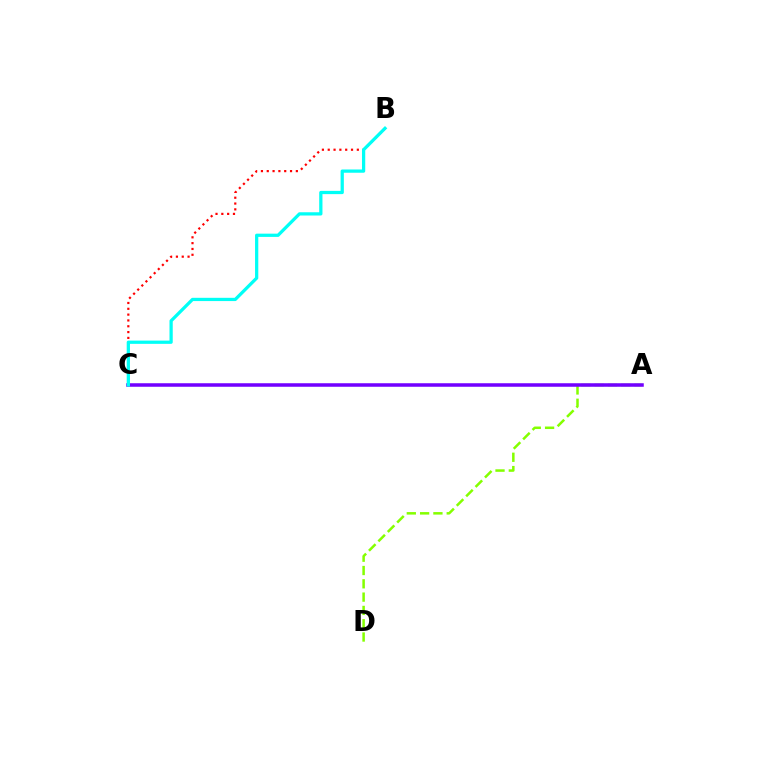{('A', 'D'): [{'color': '#84ff00', 'line_style': 'dashed', 'thickness': 1.81}], ('A', 'C'): [{'color': '#7200ff', 'line_style': 'solid', 'thickness': 2.54}], ('B', 'C'): [{'color': '#ff0000', 'line_style': 'dotted', 'thickness': 1.58}, {'color': '#00fff6', 'line_style': 'solid', 'thickness': 2.34}]}